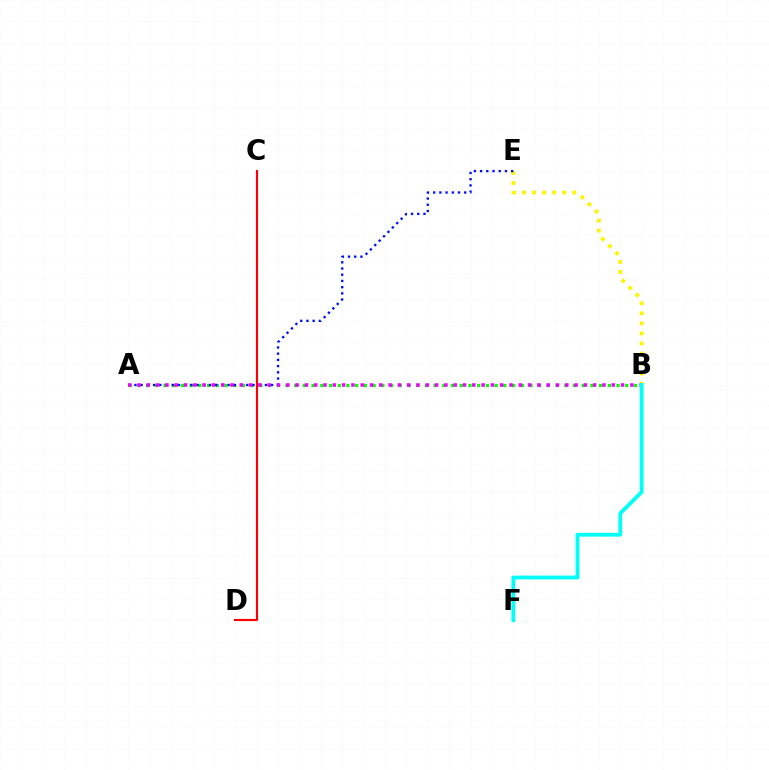{('A', 'B'): [{'color': '#08ff00', 'line_style': 'dotted', 'thickness': 2.37}, {'color': '#ee00ff', 'line_style': 'dotted', 'thickness': 2.53}], ('C', 'D'): [{'color': '#ff0000', 'line_style': 'solid', 'thickness': 1.54}], ('B', 'E'): [{'color': '#fcf500', 'line_style': 'dotted', 'thickness': 2.73}], ('A', 'E'): [{'color': '#0010ff', 'line_style': 'dotted', 'thickness': 1.69}], ('B', 'F'): [{'color': '#00fff6', 'line_style': 'solid', 'thickness': 2.74}]}